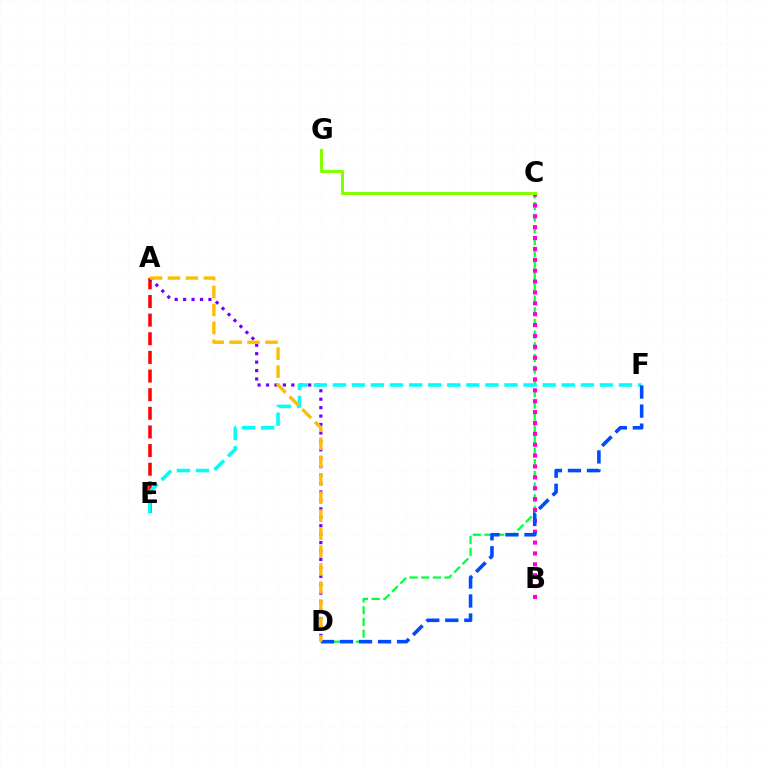{('A', 'E'): [{'color': '#ff0000', 'line_style': 'dashed', 'thickness': 2.53}], ('A', 'D'): [{'color': '#7200ff', 'line_style': 'dotted', 'thickness': 2.29}, {'color': '#ffbd00', 'line_style': 'dashed', 'thickness': 2.44}], ('C', 'D'): [{'color': '#00ff39', 'line_style': 'dashed', 'thickness': 1.59}], ('B', 'C'): [{'color': '#ff00cf', 'line_style': 'dotted', 'thickness': 2.95}], ('E', 'F'): [{'color': '#00fff6', 'line_style': 'dashed', 'thickness': 2.59}], ('D', 'F'): [{'color': '#004bff', 'line_style': 'dashed', 'thickness': 2.58}], ('C', 'G'): [{'color': '#84ff00', 'line_style': 'solid', 'thickness': 2.19}]}